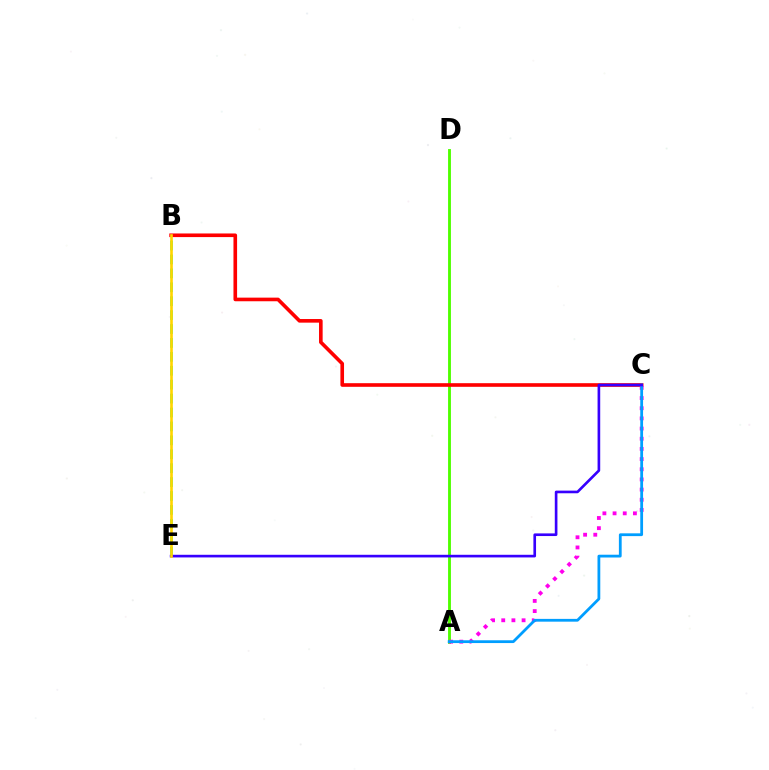{('A', 'D'): [{'color': '#4fff00', 'line_style': 'solid', 'thickness': 2.06}], ('B', 'E'): [{'color': '#00ff86', 'line_style': 'dashed', 'thickness': 1.89}, {'color': '#ffd500', 'line_style': 'solid', 'thickness': 1.89}], ('B', 'C'): [{'color': '#ff0000', 'line_style': 'solid', 'thickness': 2.61}], ('A', 'C'): [{'color': '#ff00ed', 'line_style': 'dotted', 'thickness': 2.76}, {'color': '#009eff', 'line_style': 'solid', 'thickness': 2.0}], ('C', 'E'): [{'color': '#3700ff', 'line_style': 'solid', 'thickness': 1.91}]}